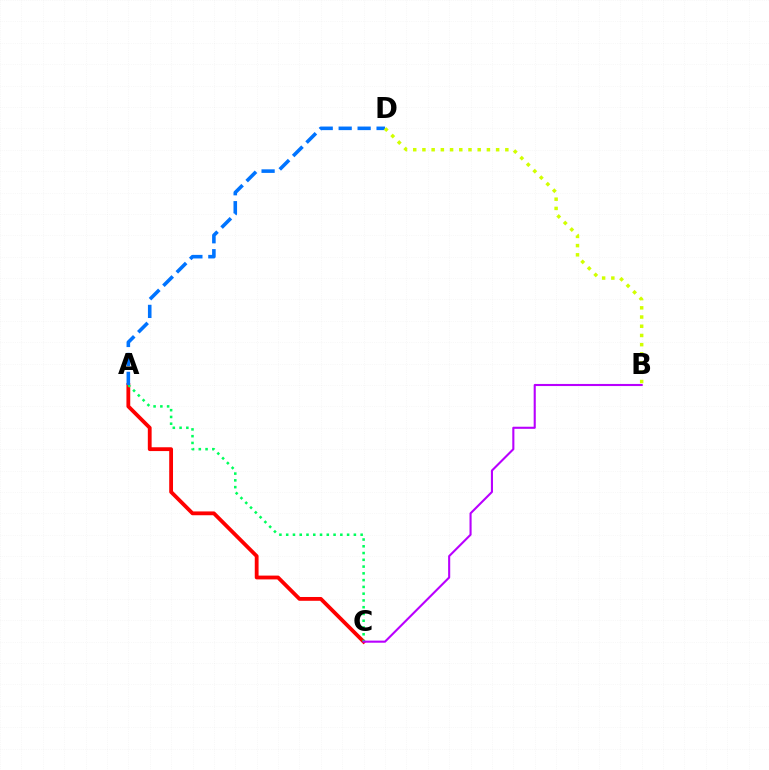{('A', 'C'): [{'color': '#ff0000', 'line_style': 'solid', 'thickness': 2.74}, {'color': '#00ff5c', 'line_style': 'dotted', 'thickness': 1.84}], ('A', 'D'): [{'color': '#0074ff', 'line_style': 'dashed', 'thickness': 2.58}], ('B', 'C'): [{'color': '#b900ff', 'line_style': 'solid', 'thickness': 1.51}], ('B', 'D'): [{'color': '#d1ff00', 'line_style': 'dotted', 'thickness': 2.5}]}